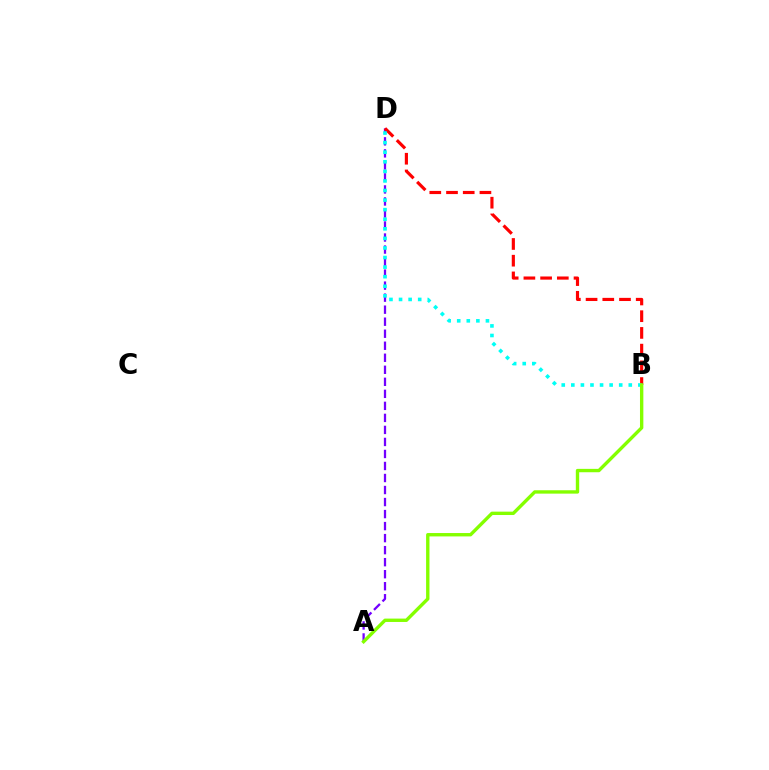{('A', 'D'): [{'color': '#7200ff', 'line_style': 'dashed', 'thickness': 1.63}], ('B', 'D'): [{'color': '#ff0000', 'line_style': 'dashed', 'thickness': 2.27}, {'color': '#00fff6', 'line_style': 'dotted', 'thickness': 2.6}], ('A', 'B'): [{'color': '#84ff00', 'line_style': 'solid', 'thickness': 2.43}]}